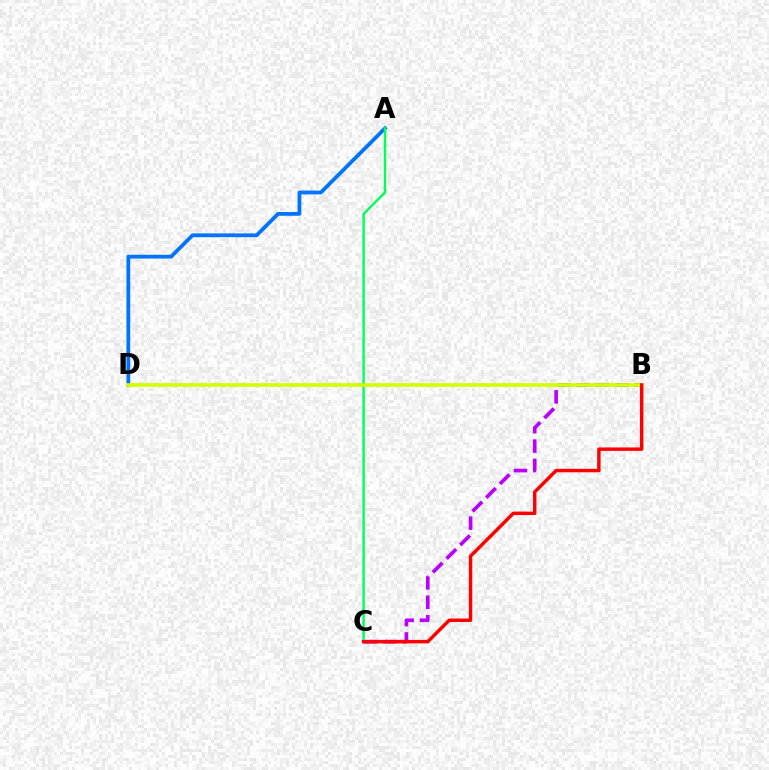{('A', 'D'): [{'color': '#0074ff', 'line_style': 'solid', 'thickness': 2.72}], ('B', 'C'): [{'color': '#b900ff', 'line_style': 'dashed', 'thickness': 2.63}, {'color': '#ff0000', 'line_style': 'solid', 'thickness': 2.47}], ('A', 'C'): [{'color': '#00ff5c', 'line_style': 'solid', 'thickness': 1.73}], ('B', 'D'): [{'color': '#d1ff00', 'line_style': 'solid', 'thickness': 2.65}]}